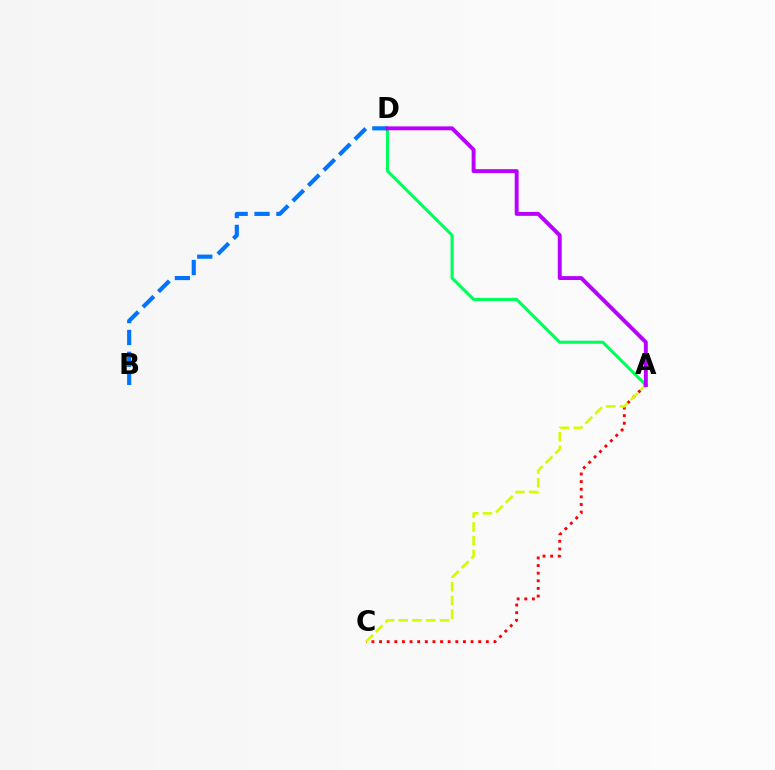{('A', 'C'): [{'color': '#ff0000', 'line_style': 'dotted', 'thickness': 2.07}, {'color': '#d1ff00', 'line_style': 'dashed', 'thickness': 1.87}], ('A', 'D'): [{'color': '#00ff5c', 'line_style': 'solid', 'thickness': 2.21}, {'color': '#b900ff', 'line_style': 'solid', 'thickness': 2.81}], ('B', 'D'): [{'color': '#0074ff', 'line_style': 'dashed', 'thickness': 2.97}]}